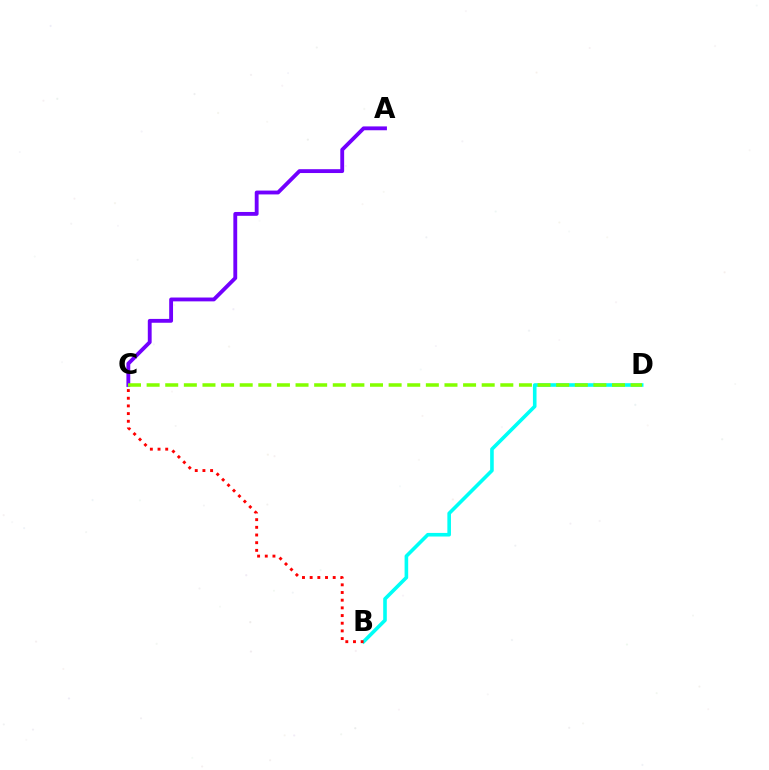{('B', 'D'): [{'color': '#00fff6', 'line_style': 'solid', 'thickness': 2.6}], ('A', 'C'): [{'color': '#7200ff', 'line_style': 'solid', 'thickness': 2.77}], ('C', 'D'): [{'color': '#84ff00', 'line_style': 'dashed', 'thickness': 2.53}], ('B', 'C'): [{'color': '#ff0000', 'line_style': 'dotted', 'thickness': 2.09}]}